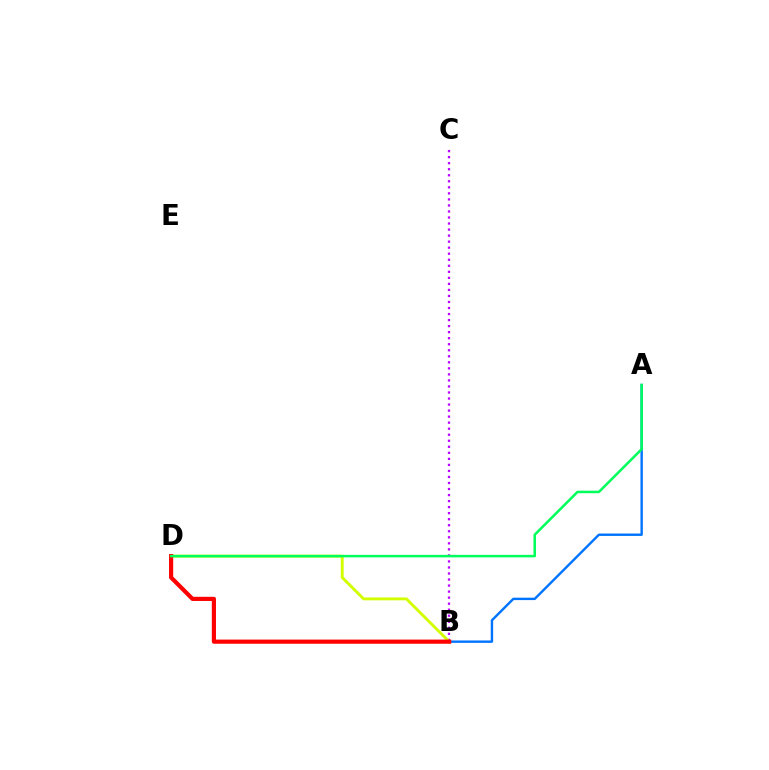{('B', 'C'): [{'color': '#b900ff', 'line_style': 'dotted', 'thickness': 1.64}], ('A', 'B'): [{'color': '#0074ff', 'line_style': 'solid', 'thickness': 1.74}], ('B', 'D'): [{'color': '#d1ff00', 'line_style': 'solid', 'thickness': 2.07}, {'color': '#ff0000', 'line_style': 'solid', 'thickness': 3.0}], ('A', 'D'): [{'color': '#00ff5c', 'line_style': 'solid', 'thickness': 1.82}]}